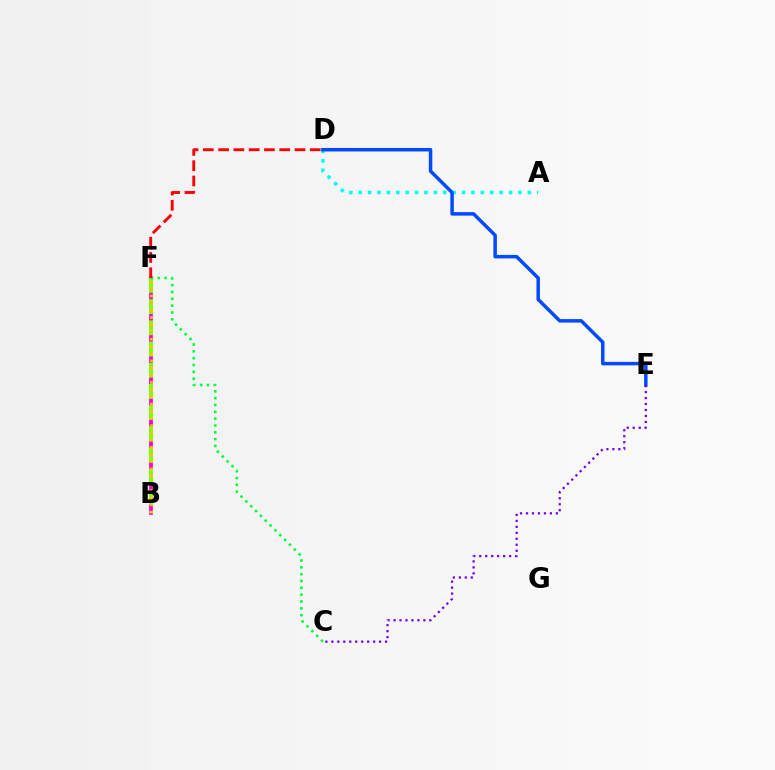{('B', 'F'): [{'color': '#ff00cf', 'line_style': 'solid', 'thickness': 2.68}, {'color': '#84ff00', 'line_style': 'dashed', 'thickness': 2.88}, {'color': '#ffbd00', 'line_style': 'dotted', 'thickness': 1.96}], ('C', 'F'): [{'color': '#00ff39', 'line_style': 'dotted', 'thickness': 1.86}], ('D', 'F'): [{'color': '#ff0000', 'line_style': 'dashed', 'thickness': 2.08}], ('A', 'D'): [{'color': '#00fff6', 'line_style': 'dotted', 'thickness': 2.55}], ('D', 'E'): [{'color': '#004bff', 'line_style': 'solid', 'thickness': 2.51}], ('C', 'E'): [{'color': '#7200ff', 'line_style': 'dotted', 'thickness': 1.62}]}